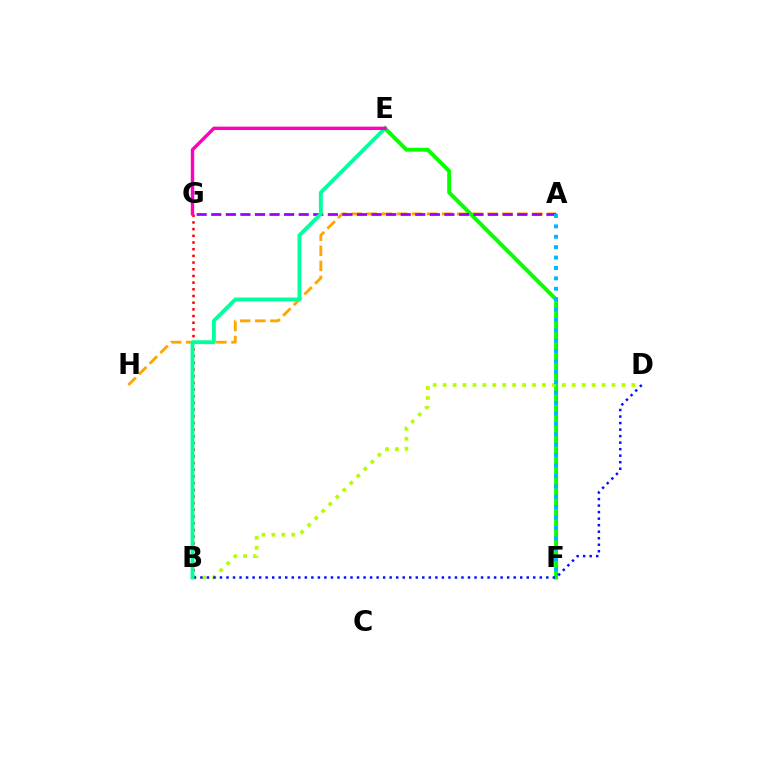{('A', 'H'): [{'color': '#ffa500', 'line_style': 'dashed', 'thickness': 2.05}], ('B', 'G'): [{'color': '#ff0000', 'line_style': 'dotted', 'thickness': 1.82}], ('E', 'F'): [{'color': '#08ff00', 'line_style': 'solid', 'thickness': 2.82}], ('A', 'G'): [{'color': '#9b00ff', 'line_style': 'dashed', 'thickness': 1.98}], ('B', 'D'): [{'color': '#b3ff00', 'line_style': 'dotted', 'thickness': 2.7}, {'color': '#0010ff', 'line_style': 'dotted', 'thickness': 1.77}], ('B', 'E'): [{'color': '#00ff9d', 'line_style': 'solid', 'thickness': 2.77}], ('A', 'F'): [{'color': '#00b5ff', 'line_style': 'dotted', 'thickness': 2.83}], ('E', 'G'): [{'color': '#ff00bd', 'line_style': 'solid', 'thickness': 2.44}]}